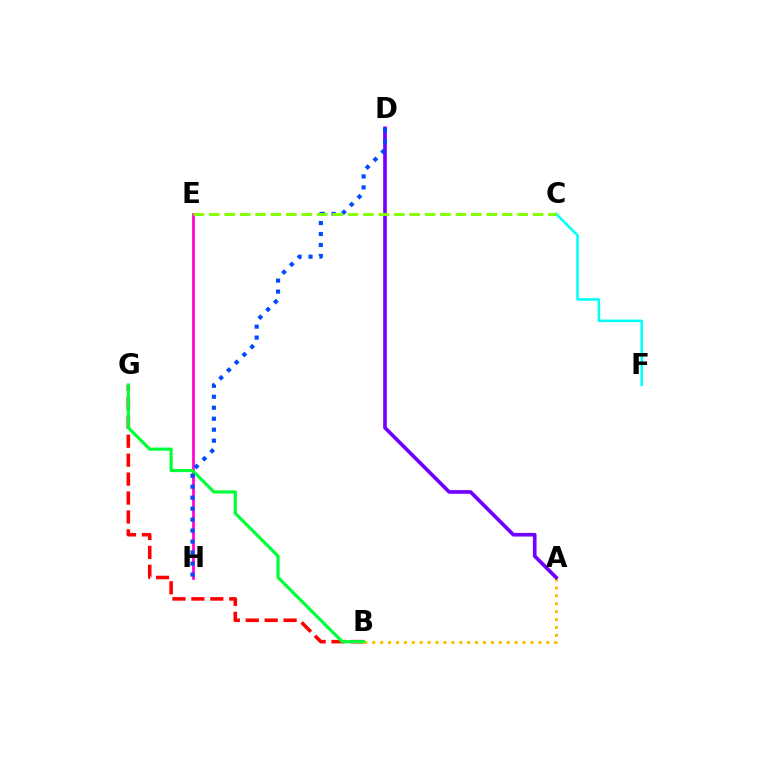{('A', 'B'): [{'color': '#ffbd00', 'line_style': 'dotted', 'thickness': 2.15}], ('C', 'F'): [{'color': '#00fff6', 'line_style': 'solid', 'thickness': 1.82}], ('A', 'D'): [{'color': '#7200ff', 'line_style': 'solid', 'thickness': 2.64}], ('E', 'H'): [{'color': '#ff00cf', 'line_style': 'solid', 'thickness': 1.96}], ('B', 'G'): [{'color': '#ff0000', 'line_style': 'dashed', 'thickness': 2.57}, {'color': '#00ff39', 'line_style': 'solid', 'thickness': 2.28}], ('D', 'H'): [{'color': '#004bff', 'line_style': 'dotted', 'thickness': 2.98}], ('C', 'E'): [{'color': '#84ff00', 'line_style': 'dashed', 'thickness': 2.09}]}